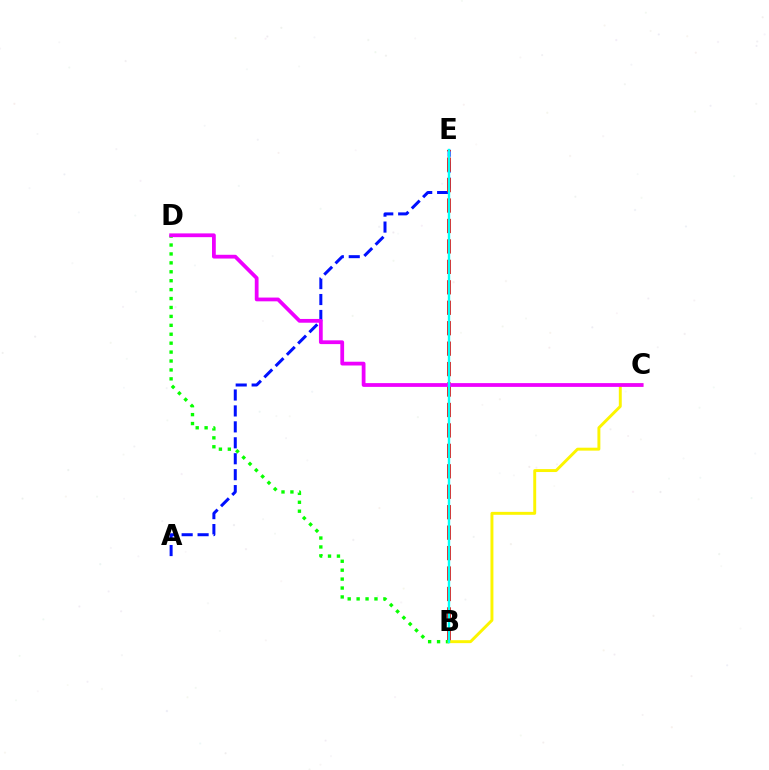{('A', 'E'): [{'color': '#0010ff', 'line_style': 'dashed', 'thickness': 2.17}], ('B', 'E'): [{'color': '#ff0000', 'line_style': 'dashed', 'thickness': 2.78}, {'color': '#00fff6', 'line_style': 'solid', 'thickness': 1.71}], ('B', 'D'): [{'color': '#08ff00', 'line_style': 'dotted', 'thickness': 2.42}], ('B', 'C'): [{'color': '#fcf500', 'line_style': 'solid', 'thickness': 2.11}], ('C', 'D'): [{'color': '#ee00ff', 'line_style': 'solid', 'thickness': 2.71}]}